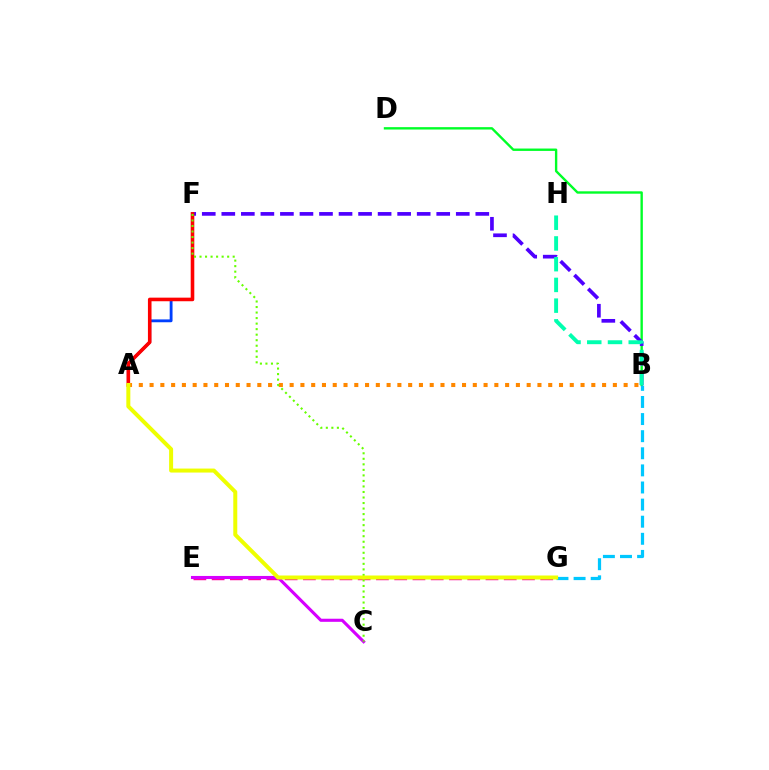{('A', 'F'): [{'color': '#003fff', 'line_style': 'solid', 'thickness': 2.05}, {'color': '#ff0000', 'line_style': 'solid', 'thickness': 2.59}], ('B', 'D'): [{'color': '#00ff27', 'line_style': 'solid', 'thickness': 1.71}], ('B', 'F'): [{'color': '#4f00ff', 'line_style': 'dashed', 'thickness': 2.65}], ('A', 'B'): [{'color': '#ff8800', 'line_style': 'dotted', 'thickness': 2.93}], ('E', 'G'): [{'color': '#ff00a0', 'line_style': 'dashed', 'thickness': 2.48}], ('C', 'E'): [{'color': '#d600ff', 'line_style': 'solid', 'thickness': 2.23}], ('B', 'H'): [{'color': '#00ffaf', 'line_style': 'dashed', 'thickness': 2.82}], ('B', 'G'): [{'color': '#00c7ff', 'line_style': 'dashed', 'thickness': 2.32}], ('C', 'F'): [{'color': '#66ff00', 'line_style': 'dotted', 'thickness': 1.5}], ('A', 'G'): [{'color': '#eeff00', 'line_style': 'solid', 'thickness': 2.88}]}